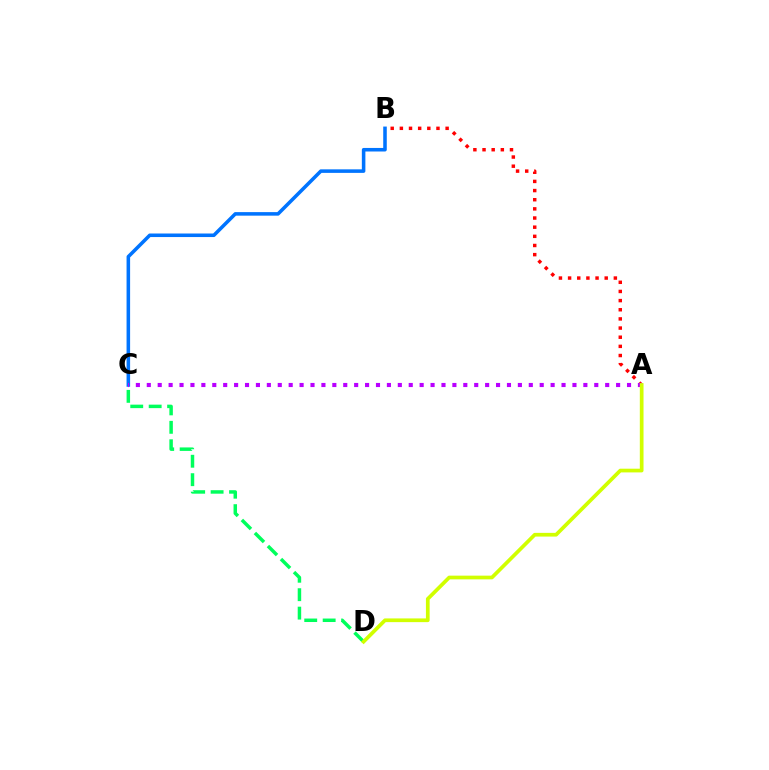{('B', 'C'): [{'color': '#0074ff', 'line_style': 'solid', 'thickness': 2.55}], ('C', 'D'): [{'color': '#00ff5c', 'line_style': 'dashed', 'thickness': 2.5}], ('A', 'B'): [{'color': '#ff0000', 'line_style': 'dotted', 'thickness': 2.49}], ('A', 'C'): [{'color': '#b900ff', 'line_style': 'dotted', 'thickness': 2.97}], ('A', 'D'): [{'color': '#d1ff00', 'line_style': 'solid', 'thickness': 2.67}]}